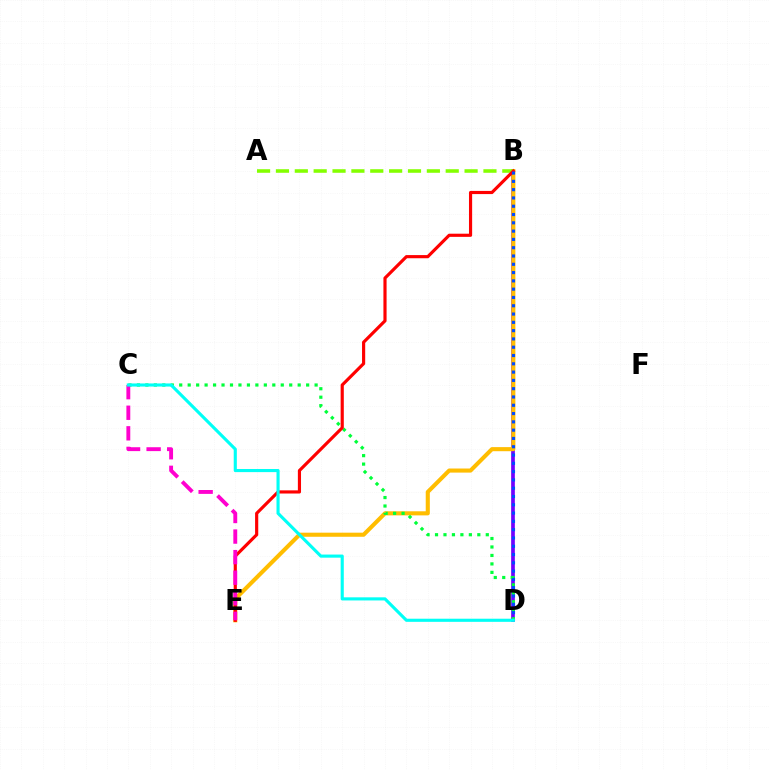{('B', 'D'): [{'color': '#7200ff', 'line_style': 'solid', 'thickness': 2.66}, {'color': '#004bff', 'line_style': 'dotted', 'thickness': 2.25}], ('B', 'E'): [{'color': '#ffbd00', 'line_style': 'solid', 'thickness': 2.95}, {'color': '#ff0000', 'line_style': 'solid', 'thickness': 2.28}], ('A', 'B'): [{'color': '#84ff00', 'line_style': 'dashed', 'thickness': 2.56}], ('C', 'D'): [{'color': '#00ff39', 'line_style': 'dotted', 'thickness': 2.3}, {'color': '#00fff6', 'line_style': 'solid', 'thickness': 2.25}], ('C', 'E'): [{'color': '#ff00cf', 'line_style': 'dashed', 'thickness': 2.79}]}